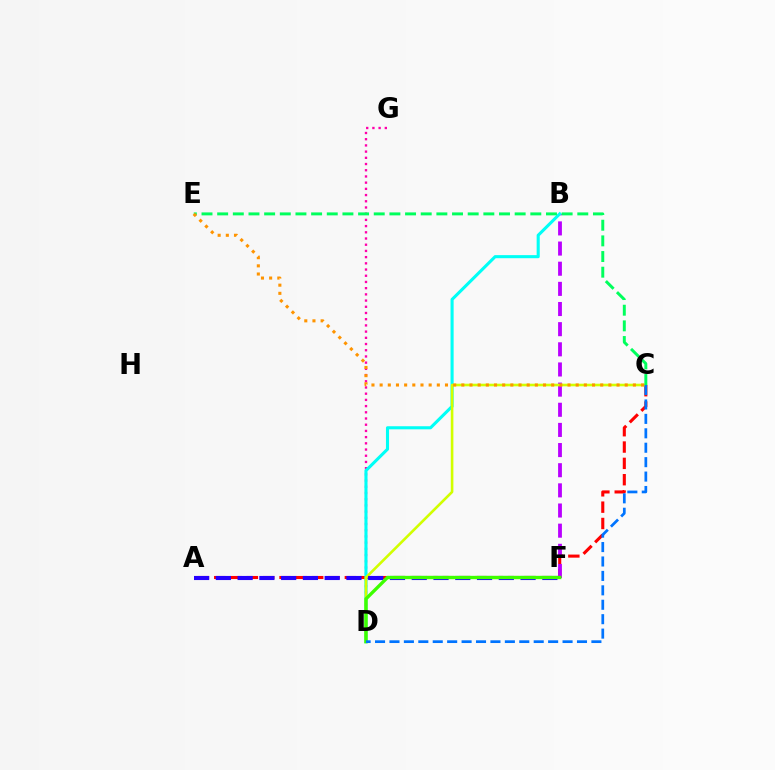{('D', 'G'): [{'color': '#ff00ac', 'line_style': 'dotted', 'thickness': 1.69}], ('A', 'C'): [{'color': '#ff0000', 'line_style': 'dashed', 'thickness': 2.22}], ('B', 'F'): [{'color': '#b900ff', 'line_style': 'dashed', 'thickness': 2.74}], ('B', 'D'): [{'color': '#00fff6', 'line_style': 'solid', 'thickness': 2.22}], ('C', 'D'): [{'color': '#d1ff00', 'line_style': 'solid', 'thickness': 1.88}, {'color': '#0074ff', 'line_style': 'dashed', 'thickness': 1.96}], ('C', 'E'): [{'color': '#00ff5c', 'line_style': 'dashed', 'thickness': 2.13}, {'color': '#ff9400', 'line_style': 'dotted', 'thickness': 2.22}], ('A', 'F'): [{'color': '#2500ff', 'line_style': 'dashed', 'thickness': 2.96}], ('D', 'F'): [{'color': '#3dff00', 'line_style': 'solid', 'thickness': 2.4}]}